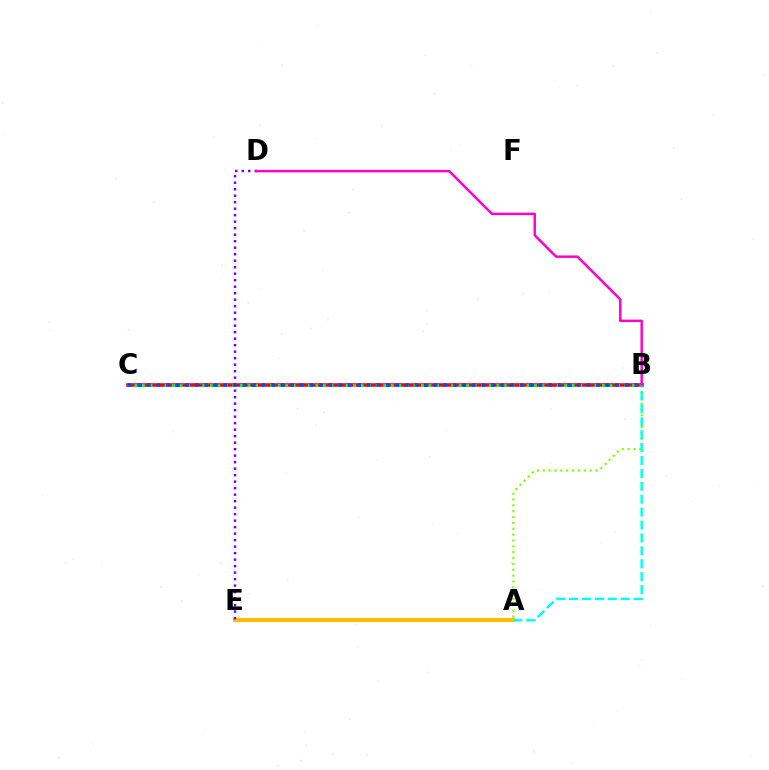{('A', 'E'): [{'color': '#ffbd00', 'line_style': 'solid', 'thickness': 2.91}], ('A', 'B'): [{'color': '#84ff00', 'line_style': 'dotted', 'thickness': 1.59}, {'color': '#00fff6', 'line_style': 'dashed', 'thickness': 1.75}], ('B', 'C'): [{'color': '#ff0000', 'line_style': 'solid', 'thickness': 2.56}, {'color': '#00ff39', 'line_style': 'dotted', 'thickness': 2.05}, {'color': '#004bff', 'line_style': 'dotted', 'thickness': 2.6}], ('D', 'E'): [{'color': '#7200ff', 'line_style': 'dotted', 'thickness': 1.77}], ('B', 'D'): [{'color': '#ff00cf', 'line_style': 'solid', 'thickness': 1.78}]}